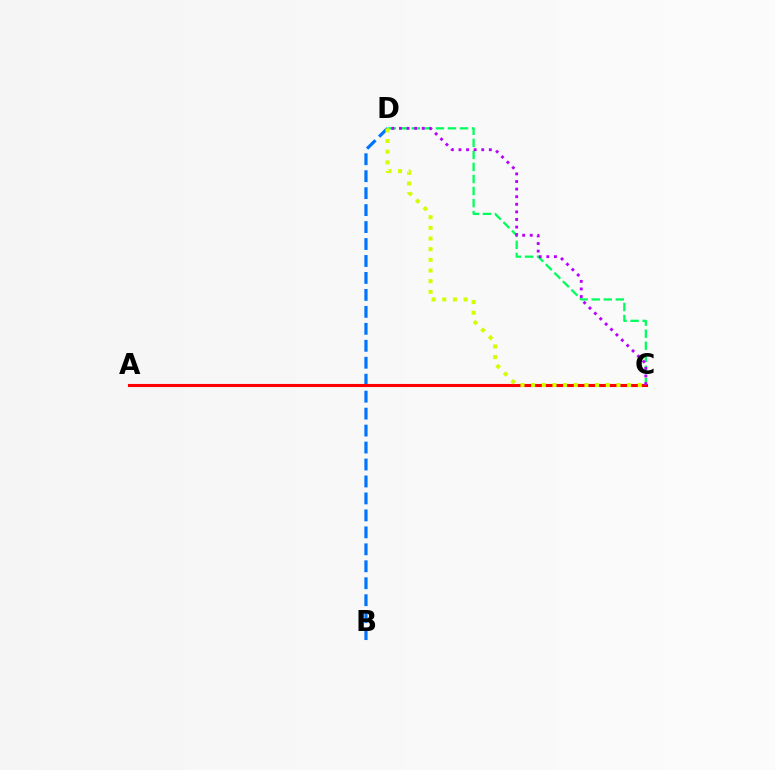{('B', 'D'): [{'color': '#0074ff', 'line_style': 'dashed', 'thickness': 2.3}], ('C', 'D'): [{'color': '#00ff5c', 'line_style': 'dashed', 'thickness': 1.64}, {'color': '#b900ff', 'line_style': 'dotted', 'thickness': 2.06}, {'color': '#d1ff00', 'line_style': 'dotted', 'thickness': 2.9}], ('A', 'C'): [{'color': '#ff0000', 'line_style': 'solid', 'thickness': 2.22}]}